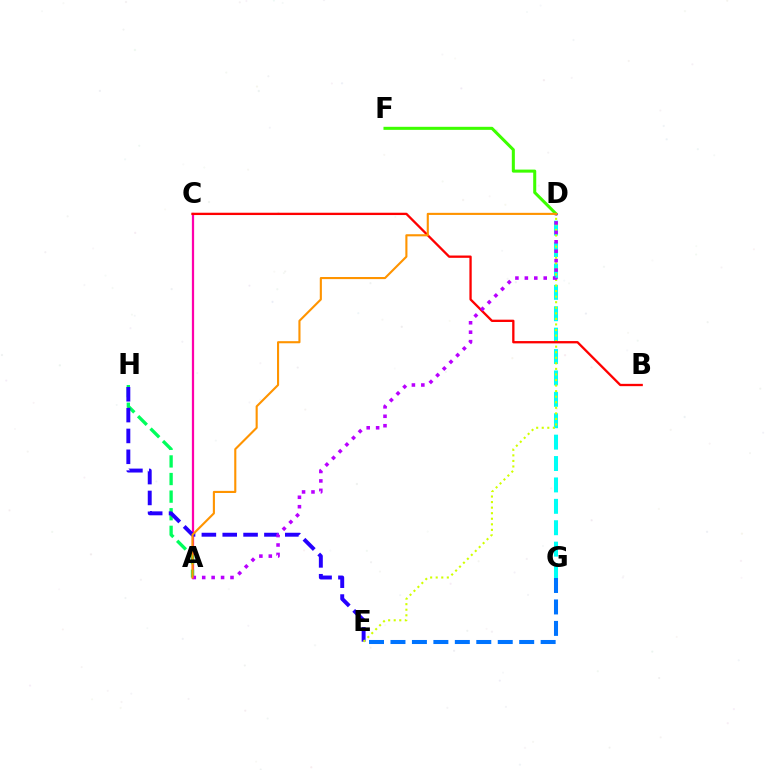{('D', 'G'): [{'color': '#00fff6', 'line_style': 'dashed', 'thickness': 2.91}], ('A', 'C'): [{'color': '#ff00ac', 'line_style': 'solid', 'thickness': 1.62}], ('A', 'H'): [{'color': '#00ff5c', 'line_style': 'dashed', 'thickness': 2.39}], ('E', 'H'): [{'color': '#2500ff', 'line_style': 'dashed', 'thickness': 2.83}], ('D', 'F'): [{'color': '#3dff00', 'line_style': 'solid', 'thickness': 2.19}], ('D', 'E'): [{'color': '#d1ff00', 'line_style': 'dotted', 'thickness': 1.51}], ('B', 'C'): [{'color': '#ff0000', 'line_style': 'solid', 'thickness': 1.67}], ('A', 'D'): [{'color': '#b900ff', 'line_style': 'dotted', 'thickness': 2.56}, {'color': '#ff9400', 'line_style': 'solid', 'thickness': 1.52}], ('E', 'G'): [{'color': '#0074ff', 'line_style': 'dashed', 'thickness': 2.91}]}